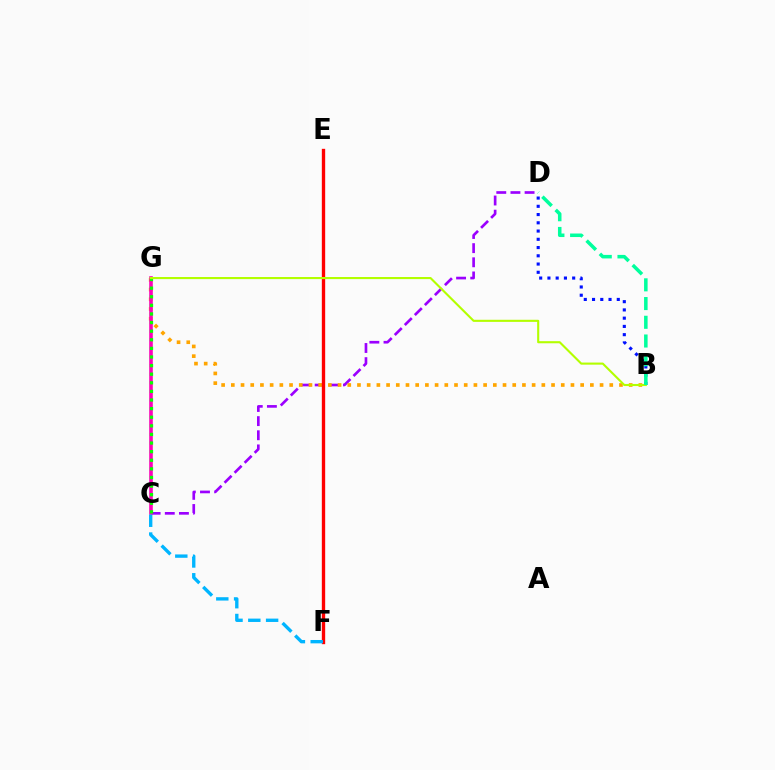{('C', 'D'): [{'color': '#9b00ff', 'line_style': 'dashed', 'thickness': 1.92}], ('B', 'D'): [{'color': '#0010ff', 'line_style': 'dotted', 'thickness': 2.24}, {'color': '#00ff9d', 'line_style': 'dashed', 'thickness': 2.54}], ('B', 'G'): [{'color': '#ffa500', 'line_style': 'dotted', 'thickness': 2.64}, {'color': '#b3ff00', 'line_style': 'solid', 'thickness': 1.52}], ('C', 'G'): [{'color': '#ff00bd', 'line_style': 'solid', 'thickness': 2.6}, {'color': '#08ff00', 'line_style': 'dotted', 'thickness': 2.34}], ('E', 'F'): [{'color': '#ff0000', 'line_style': 'solid', 'thickness': 2.41}], ('C', 'F'): [{'color': '#00b5ff', 'line_style': 'dashed', 'thickness': 2.42}]}